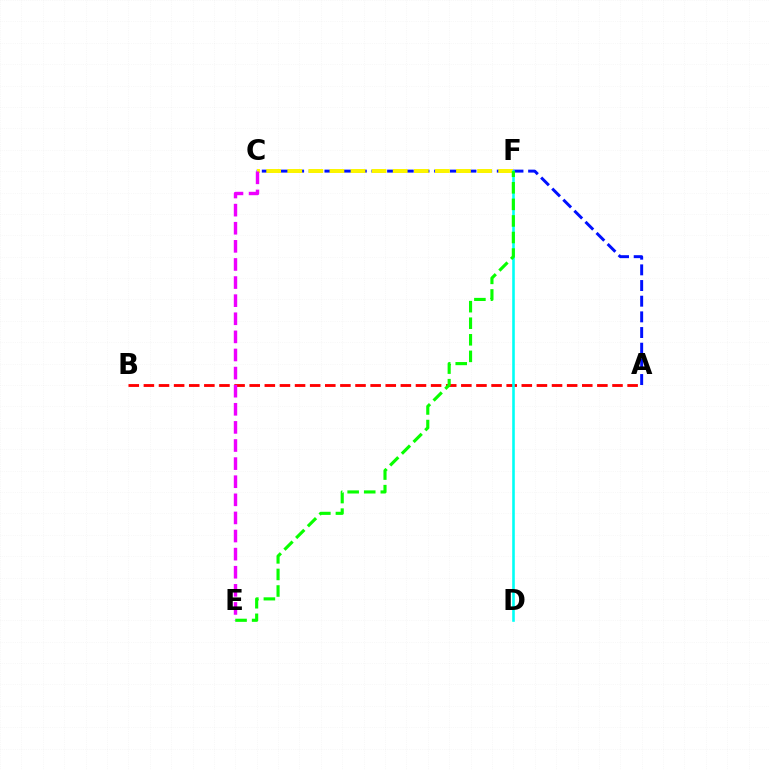{('A', 'C'): [{'color': '#0010ff', 'line_style': 'dashed', 'thickness': 2.13}], ('C', 'F'): [{'color': '#fcf500', 'line_style': 'dashed', 'thickness': 2.86}], ('A', 'B'): [{'color': '#ff0000', 'line_style': 'dashed', 'thickness': 2.05}], ('C', 'E'): [{'color': '#ee00ff', 'line_style': 'dashed', 'thickness': 2.46}], ('D', 'F'): [{'color': '#00fff6', 'line_style': 'solid', 'thickness': 1.88}], ('E', 'F'): [{'color': '#08ff00', 'line_style': 'dashed', 'thickness': 2.25}]}